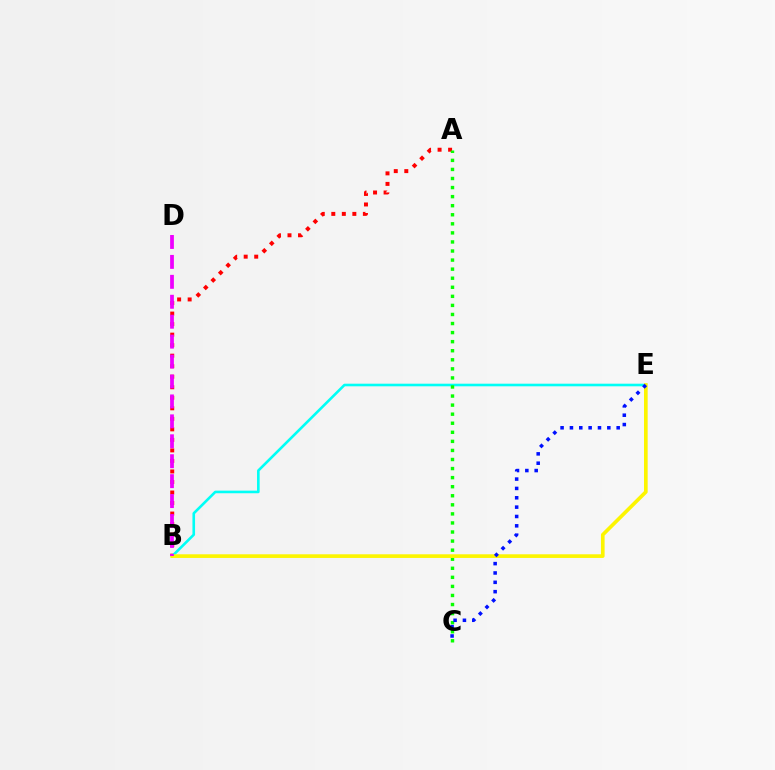{('A', 'B'): [{'color': '#ff0000', 'line_style': 'dotted', 'thickness': 2.86}], ('B', 'E'): [{'color': '#00fff6', 'line_style': 'solid', 'thickness': 1.88}, {'color': '#fcf500', 'line_style': 'solid', 'thickness': 2.63}], ('A', 'C'): [{'color': '#08ff00', 'line_style': 'dotted', 'thickness': 2.46}], ('C', 'E'): [{'color': '#0010ff', 'line_style': 'dotted', 'thickness': 2.54}], ('B', 'D'): [{'color': '#ee00ff', 'line_style': 'dashed', 'thickness': 2.71}]}